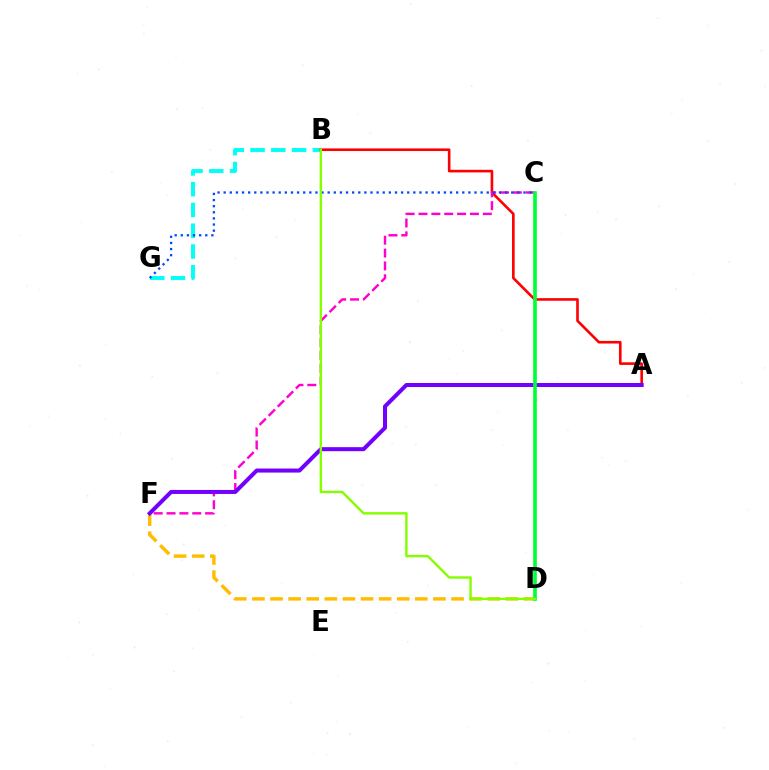{('B', 'G'): [{'color': '#00fff6', 'line_style': 'dashed', 'thickness': 2.82}], ('A', 'B'): [{'color': '#ff0000', 'line_style': 'solid', 'thickness': 1.89}], ('C', 'F'): [{'color': '#ff00cf', 'line_style': 'dashed', 'thickness': 1.75}], ('C', 'G'): [{'color': '#004bff', 'line_style': 'dotted', 'thickness': 1.66}], ('D', 'F'): [{'color': '#ffbd00', 'line_style': 'dashed', 'thickness': 2.46}], ('A', 'F'): [{'color': '#7200ff', 'line_style': 'solid', 'thickness': 2.9}], ('C', 'D'): [{'color': '#00ff39', 'line_style': 'solid', 'thickness': 2.64}], ('B', 'D'): [{'color': '#84ff00', 'line_style': 'solid', 'thickness': 1.73}]}